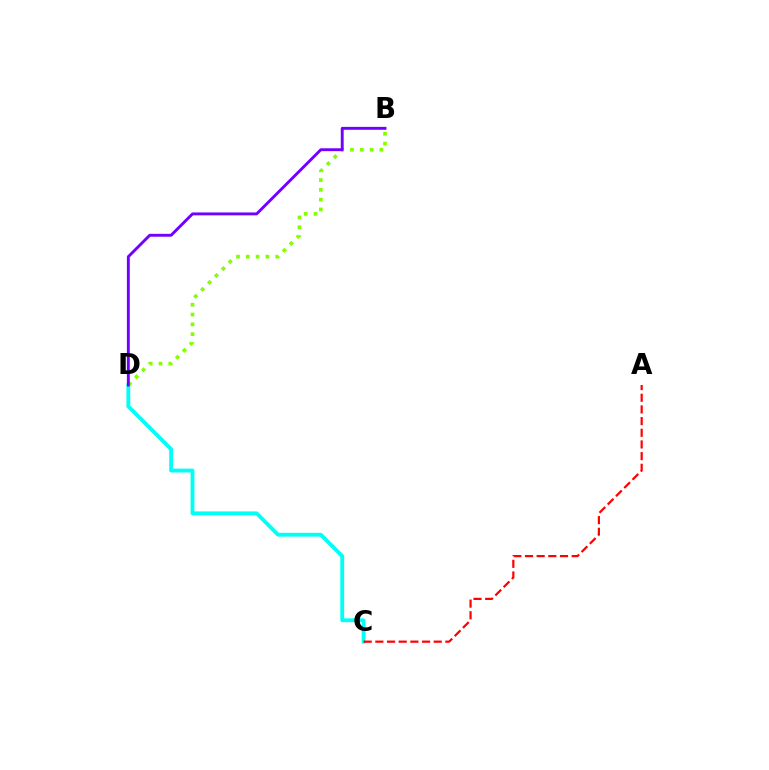{('C', 'D'): [{'color': '#00fff6', 'line_style': 'solid', 'thickness': 2.77}], ('A', 'C'): [{'color': '#ff0000', 'line_style': 'dashed', 'thickness': 1.59}], ('B', 'D'): [{'color': '#84ff00', 'line_style': 'dotted', 'thickness': 2.66}, {'color': '#7200ff', 'line_style': 'solid', 'thickness': 2.09}]}